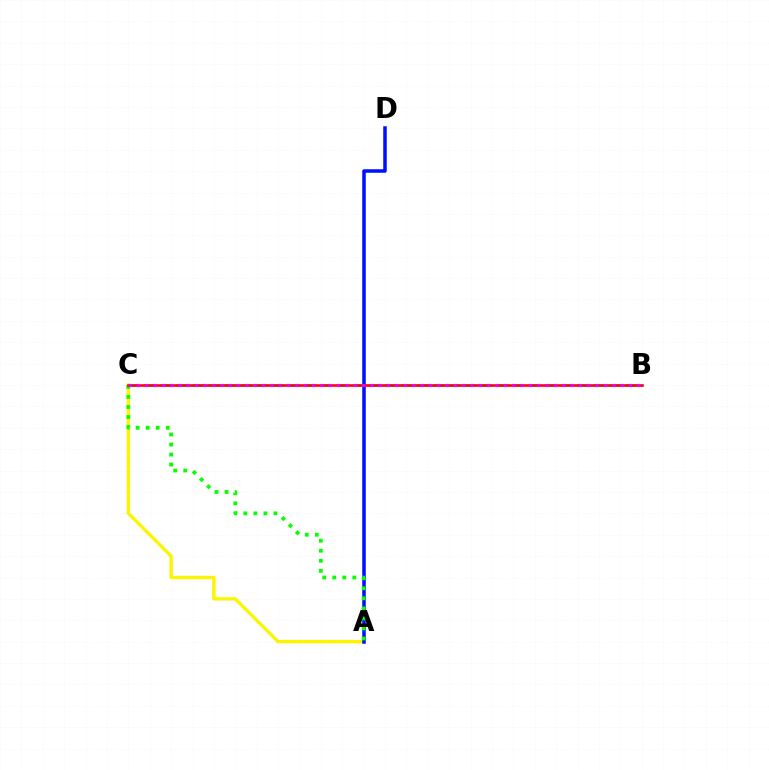{('B', 'C'): [{'color': '#00fff6', 'line_style': 'dashed', 'thickness': 2.18}, {'color': '#ff0000', 'line_style': 'solid', 'thickness': 1.86}, {'color': '#ee00ff', 'line_style': 'dotted', 'thickness': 2.27}], ('A', 'C'): [{'color': '#fcf500', 'line_style': 'solid', 'thickness': 2.42}, {'color': '#08ff00', 'line_style': 'dotted', 'thickness': 2.73}], ('A', 'D'): [{'color': '#0010ff', 'line_style': 'solid', 'thickness': 2.54}]}